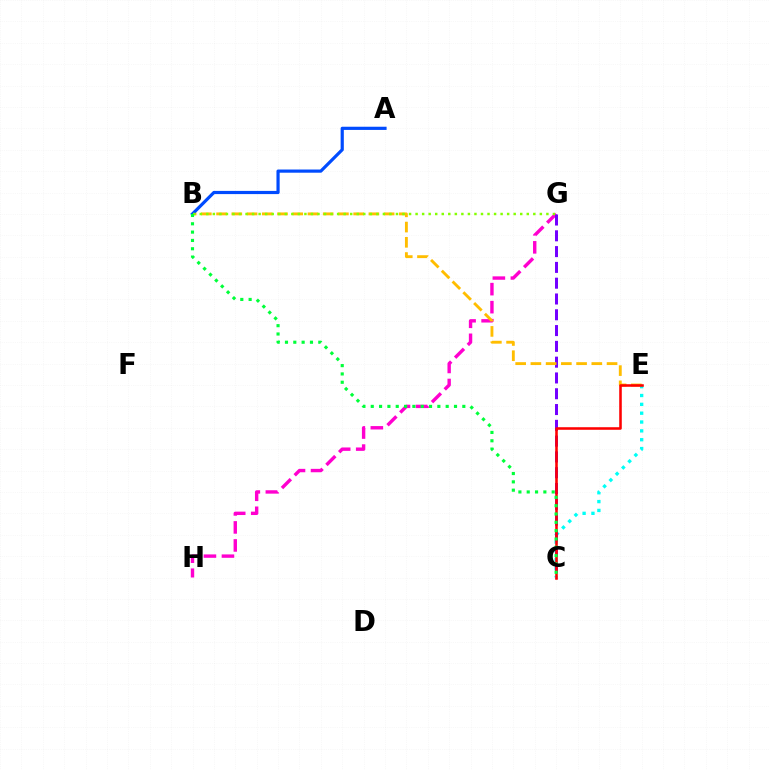{('G', 'H'): [{'color': '#ff00cf', 'line_style': 'dashed', 'thickness': 2.45}], ('C', 'E'): [{'color': '#00fff6', 'line_style': 'dotted', 'thickness': 2.4}, {'color': '#ff0000', 'line_style': 'solid', 'thickness': 1.85}], ('C', 'G'): [{'color': '#7200ff', 'line_style': 'dashed', 'thickness': 2.15}], ('B', 'E'): [{'color': '#ffbd00', 'line_style': 'dashed', 'thickness': 2.07}], ('A', 'B'): [{'color': '#004bff', 'line_style': 'solid', 'thickness': 2.29}], ('B', 'G'): [{'color': '#84ff00', 'line_style': 'dotted', 'thickness': 1.78}], ('B', 'C'): [{'color': '#00ff39', 'line_style': 'dotted', 'thickness': 2.26}]}